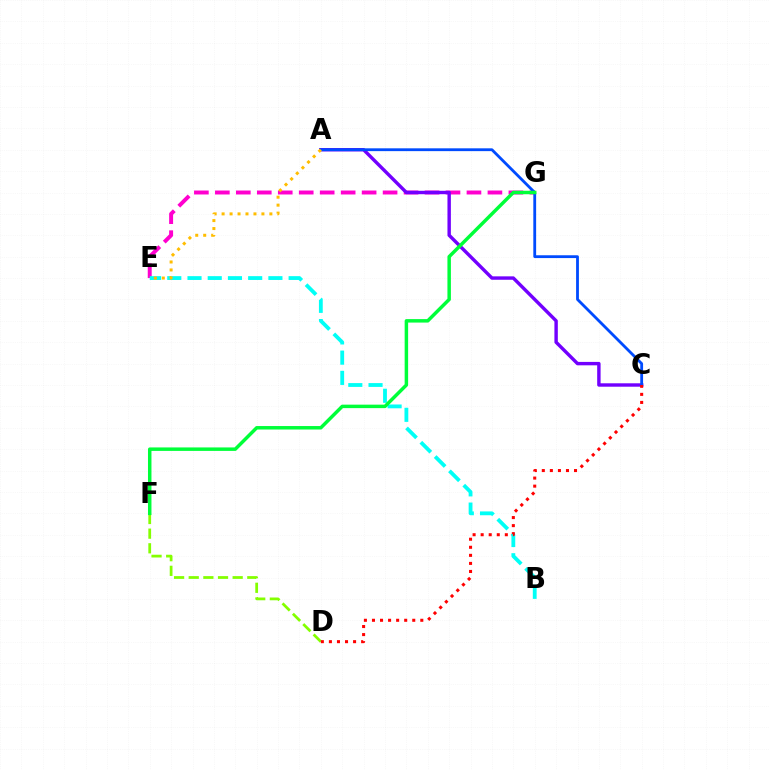{('E', 'G'): [{'color': '#ff00cf', 'line_style': 'dashed', 'thickness': 2.85}], ('B', 'E'): [{'color': '#00fff6', 'line_style': 'dashed', 'thickness': 2.75}], ('D', 'F'): [{'color': '#84ff00', 'line_style': 'dashed', 'thickness': 1.99}], ('A', 'C'): [{'color': '#7200ff', 'line_style': 'solid', 'thickness': 2.46}, {'color': '#004bff', 'line_style': 'solid', 'thickness': 2.03}], ('A', 'E'): [{'color': '#ffbd00', 'line_style': 'dotted', 'thickness': 2.16}], ('F', 'G'): [{'color': '#00ff39', 'line_style': 'solid', 'thickness': 2.5}], ('C', 'D'): [{'color': '#ff0000', 'line_style': 'dotted', 'thickness': 2.19}]}